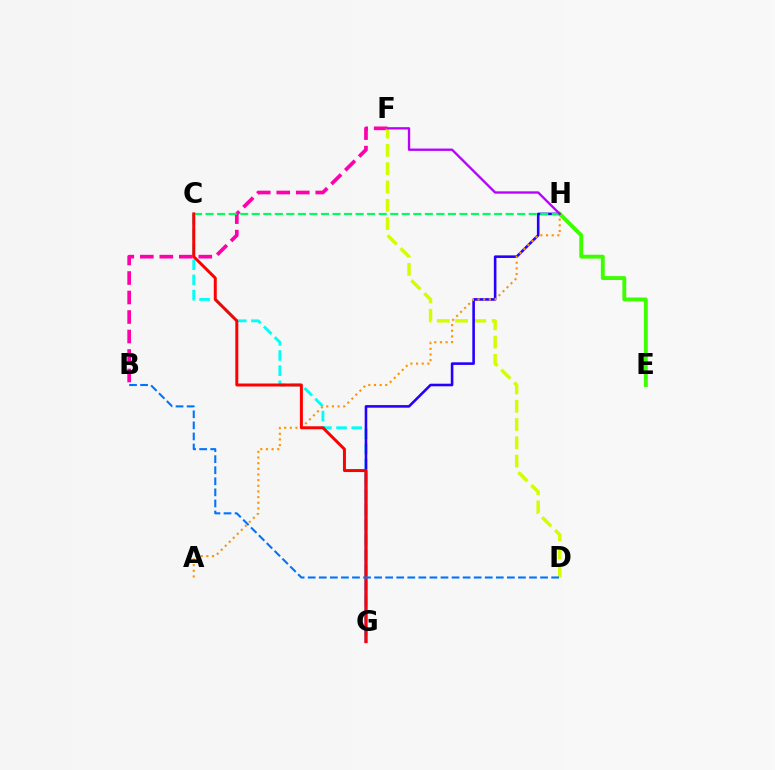{('C', 'G'): [{'color': '#00fff6', 'line_style': 'dashed', 'thickness': 2.06}, {'color': '#ff0000', 'line_style': 'solid', 'thickness': 2.15}], ('B', 'F'): [{'color': '#ff00ac', 'line_style': 'dashed', 'thickness': 2.65}], ('D', 'F'): [{'color': '#d1ff00', 'line_style': 'dashed', 'thickness': 2.48}], ('G', 'H'): [{'color': '#2500ff', 'line_style': 'solid', 'thickness': 1.87}], ('A', 'H'): [{'color': '#ff9400', 'line_style': 'dotted', 'thickness': 1.54}], ('E', 'H'): [{'color': '#3dff00', 'line_style': 'solid', 'thickness': 2.81}], ('C', 'H'): [{'color': '#00ff5c', 'line_style': 'dashed', 'thickness': 1.57}], ('F', 'H'): [{'color': '#b900ff', 'line_style': 'solid', 'thickness': 1.68}], ('B', 'D'): [{'color': '#0074ff', 'line_style': 'dashed', 'thickness': 1.5}]}